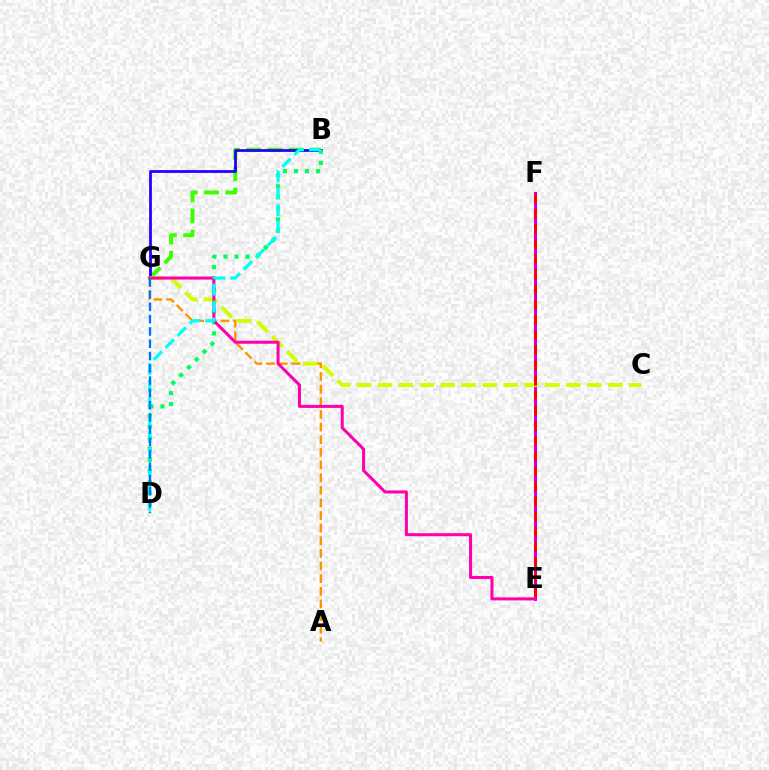{('A', 'G'): [{'color': '#ff9400', 'line_style': 'dashed', 'thickness': 1.72}], ('B', 'G'): [{'color': '#3dff00', 'line_style': 'dashed', 'thickness': 2.89}, {'color': '#2500ff', 'line_style': 'solid', 'thickness': 2.0}], ('E', 'F'): [{'color': '#b900ff', 'line_style': 'solid', 'thickness': 2.19}, {'color': '#ff0000', 'line_style': 'dashed', 'thickness': 2.06}], ('B', 'D'): [{'color': '#00ff5c', 'line_style': 'dotted', 'thickness': 3.0}, {'color': '#00fff6', 'line_style': 'dashed', 'thickness': 2.3}], ('C', 'G'): [{'color': '#d1ff00', 'line_style': 'dashed', 'thickness': 2.84}], ('E', 'G'): [{'color': '#ff00ac', 'line_style': 'solid', 'thickness': 2.19}], ('D', 'G'): [{'color': '#0074ff', 'line_style': 'dashed', 'thickness': 1.67}]}